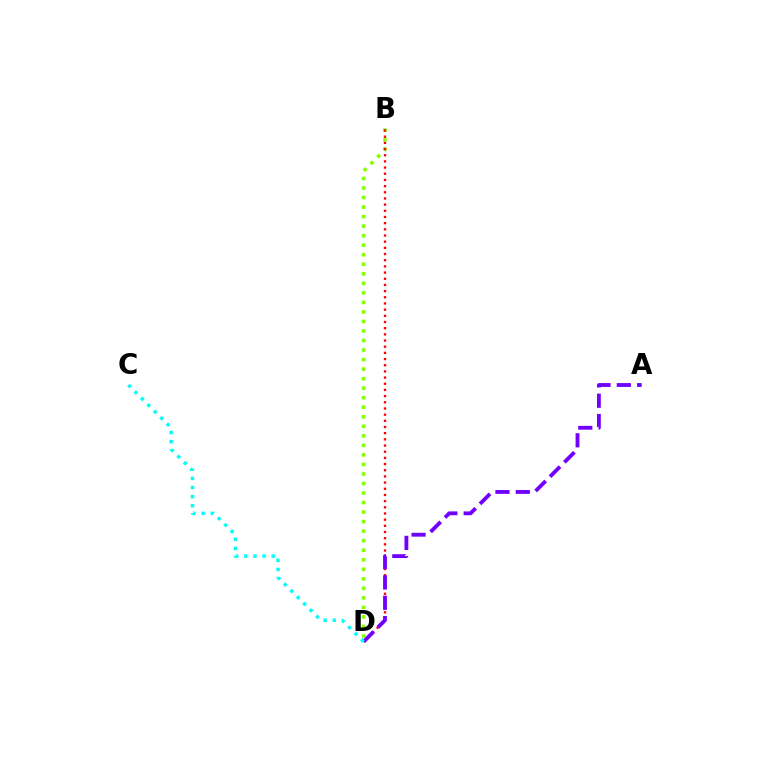{('B', 'D'): [{'color': '#84ff00', 'line_style': 'dotted', 'thickness': 2.59}, {'color': '#ff0000', 'line_style': 'dotted', 'thickness': 1.68}], ('A', 'D'): [{'color': '#7200ff', 'line_style': 'dashed', 'thickness': 2.76}], ('C', 'D'): [{'color': '#00fff6', 'line_style': 'dotted', 'thickness': 2.48}]}